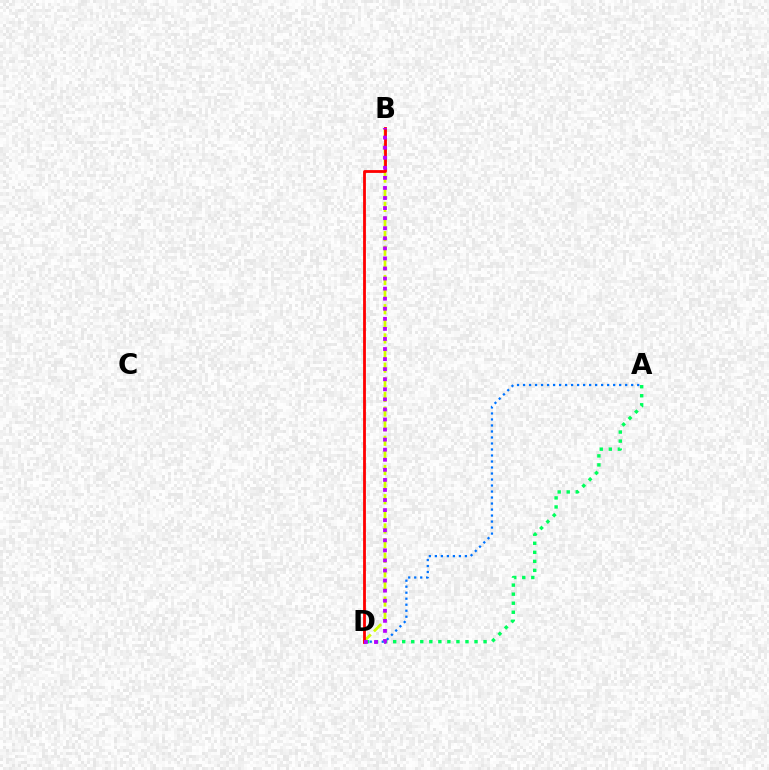{('B', 'D'): [{'color': '#d1ff00', 'line_style': 'dashed', 'thickness': 1.99}, {'color': '#ff0000', 'line_style': 'solid', 'thickness': 2.03}, {'color': '#b900ff', 'line_style': 'dotted', 'thickness': 2.74}], ('A', 'D'): [{'color': '#00ff5c', 'line_style': 'dotted', 'thickness': 2.46}, {'color': '#0074ff', 'line_style': 'dotted', 'thickness': 1.63}]}